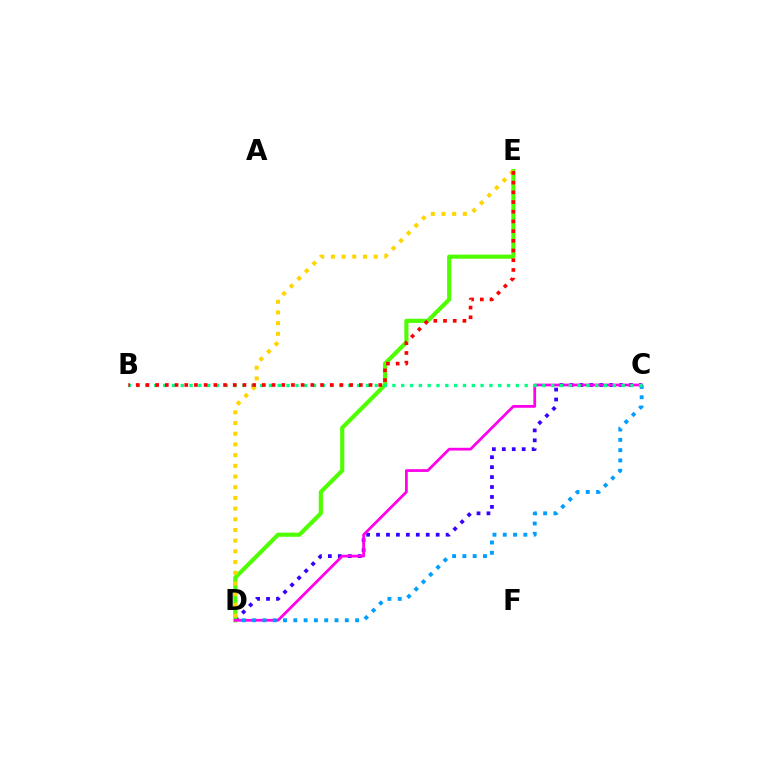{('C', 'D'): [{'color': '#3700ff', 'line_style': 'dotted', 'thickness': 2.7}, {'color': '#ff00ed', 'line_style': 'solid', 'thickness': 1.98}, {'color': '#009eff', 'line_style': 'dotted', 'thickness': 2.8}], ('D', 'E'): [{'color': '#4fff00', 'line_style': 'solid', 'thickness': 2.97}, {'color': '#ffd500', 'line_style': 'dotted', 'thickness': 2.91}], ('B', 'C'): [{'color': '#00ff86', 'line_style': 'dotted', 'thickness': 2.4}], ('B', 'E'): [{'color': '#ff0000', 'line_style': 'dotted', 'thickness': 2.64}]}